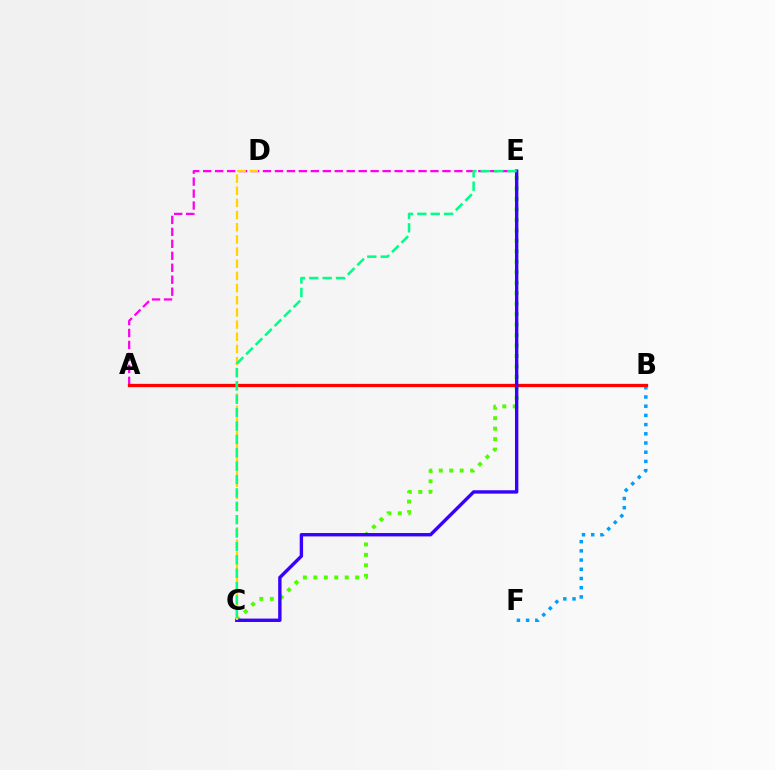{('B', 'F'): [{'color': '#009eff', 'line_style': 'dotted', 'thickness': 2.5}], ('C', 'E'): [{'color': '#4fff00', 'line_style': 'dotted', 'thickness': 2.84}, {'color': '#3700ff', 'line_style': 'solid', 'thickness': 2.43}, {'color': '#00ff86', 'line_style': 'dashed', 'thickness': 1.82}], ('A', 'E'): [{'color': '#ff00ed', 'line_style': 'dashed', 'thickness': 1.63}], ('A', 'B'): [{'color': '#ff0000', 'line_style': 'solid', 'thickness': 2.36}], ('C', 'D'): [{'color': '#ffd500', 'line_style': 'dashed', 'thickness': 1.65}]}